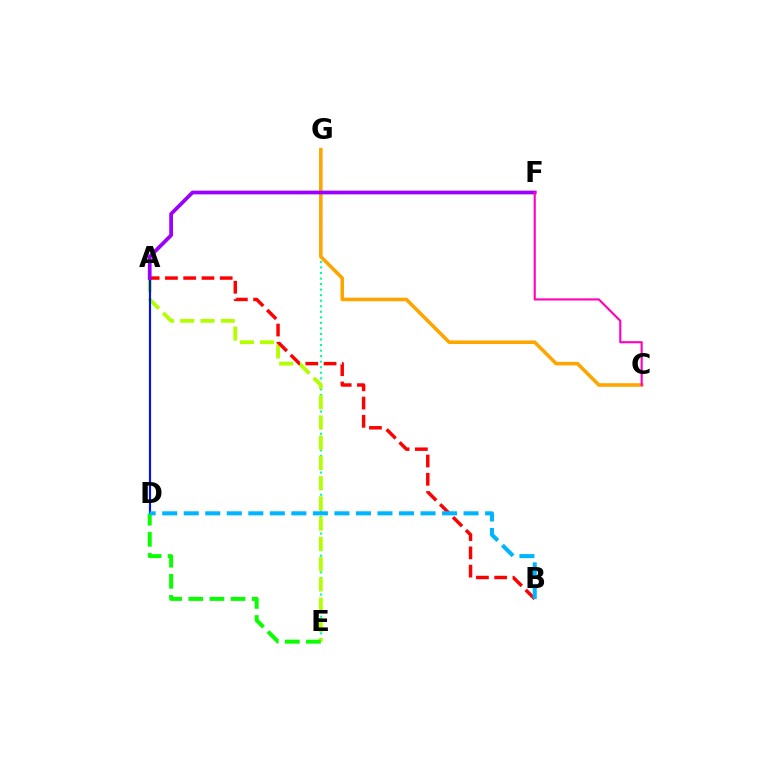{('E', 'G'): [{'color': '#00ff9d', 'line_style': 'dotted', 'thickness': 1.51}], ('A', 'E'): [{'color': '#b3ff00', 'line_style': 'dashed', 'thickness': 2.75}], ('A', 'B'): [{'color': '#ff0000', 'line_style': 'dashed', 'thickness': 2.48}], ('C', 'G'): [{'color': '#ffa500', 'line_style': 'solid', 'thickness': 2.57}], ('A', 'D'): [{'color': '#0010ff', 'line_style': 'solid', 'thickness': 1.55}], ('A', 'F'): [{'color': '#9b00ff', 'line_style': 'solid', 'thickness': 2.69}], ('C', 'F'): [{'color': '#ff00bd', 'line_style': 'solid', 'thickness': 1.53}], ('D', 'E'): [{'color': '#08ff00', 'line_style': 'dashed', 'thickness': 2.87}], ('B', 'D'): [{'color': '#00b5ff', 'line_style': 'dashed', 'thickness': 2.92}]}